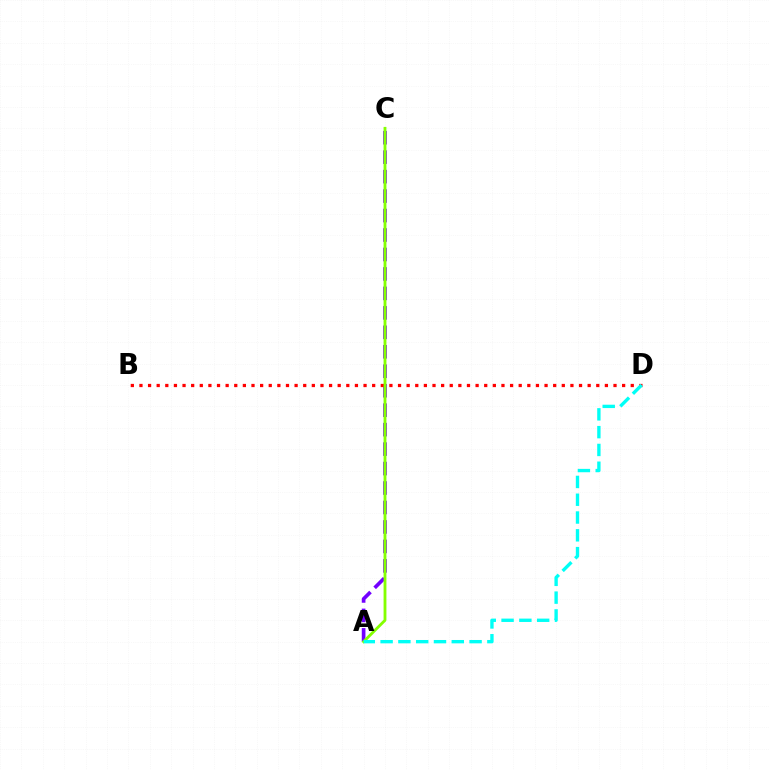{('A', 'C'): [{'color': '#7200ff', 'line_style': 'dashed', 'thickness': 2.64}, {'color': '#84ff00', 'line_style': 'solid', 'thickness': 2.04}], ('B', 'D'): [{'color': '#ff0000', 'line_style': 'dotted', 'thickness': 2.34}], ('A', 'D'): [{'color': '#00fff6', 'line_style': 'dashed', 'thickness': 2.42}]}